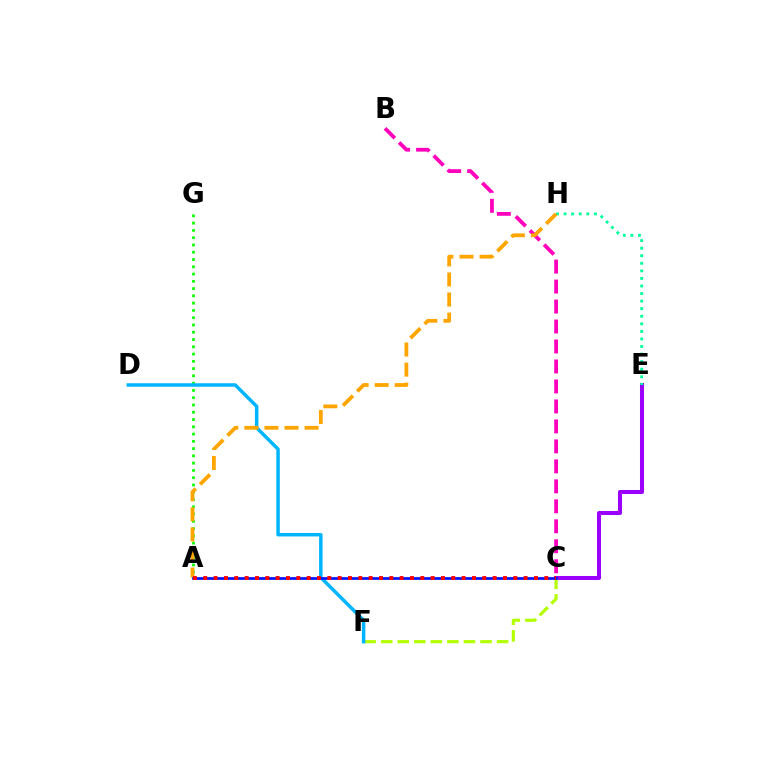{('C', 'E'): [{'color': '#9b00ff', 'line_style': 'solid', 'thickness': 2.91}], ('C', 'F'): [{'color': '#b3ff00', 'line_style': 'dashed', 'thickness': 2.25}], ('E', 'H'): [{'color': '#00ff9d', 'line_style': 'dotted', 'thickness': 2.05}], ('A', 'G'): [{'color': '#08ff00', 'line_style': 'dotted', 'thickness': 1.98}], ('D', 'F'): [{'color': '#00b5ff', 'line_style': 'solid', 'thickness': 2.51}], ('B', 'C'): [{'color': '#ff00bd', 'line_style': 'dashed', 'thickness': 2.71}], ('A', 'H'): [{'color': '#ffa500', 'line_style': 'dashed', 'thickness': 2.73}], ('A', 'C'): [{'color': '#0010ff', 'line_style': 'solid', 'thickness': 1.94}, {'color': '#ff0000', 'line_style': 'dotted', 'thickness': 2.81}]}